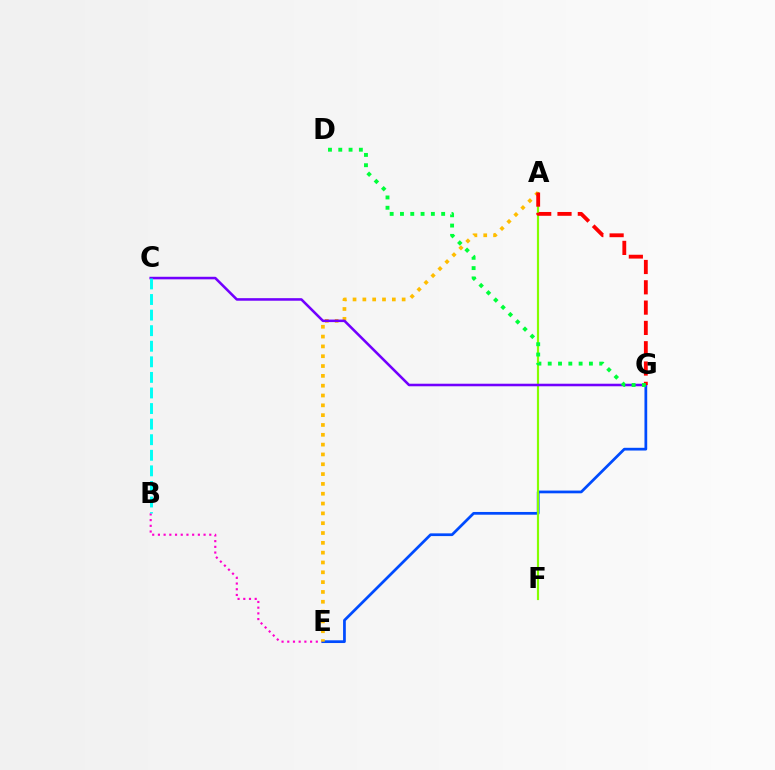{('B', 'E'): [{'color': '#ff00cf', 'line_style': 'dotted', 'thickness': 1.55}], ('E', 'G'): [{'color': '#004bff', 'line_style': 'solid', 'thickness': 1.97}], ('A', 'F'): [{'color': '#84ff00', 'line_style': 'solid', 'thickness': 1.56}], ('A', 'E'): [{'color': '#ffbd00', 'line_style': 'dotted', 'thickness': 2.67}], ('C', 'G'): [{'color': '#7200ff', 'line_style': 'solid', 'thickness': 1.84}], ('A', 'G'): [{'color': '#ff0000', 'line_style': 'dashed', 'thickness': 2.76}], ('B', 'C'): [{'color': '#00fff6', 'line_style': 'dashed', 'thickness': 2.12}], ('D', 'G'): [{'color': '#00ff39', 'line_style': 'dotted', 'thickness': 2.8}]}